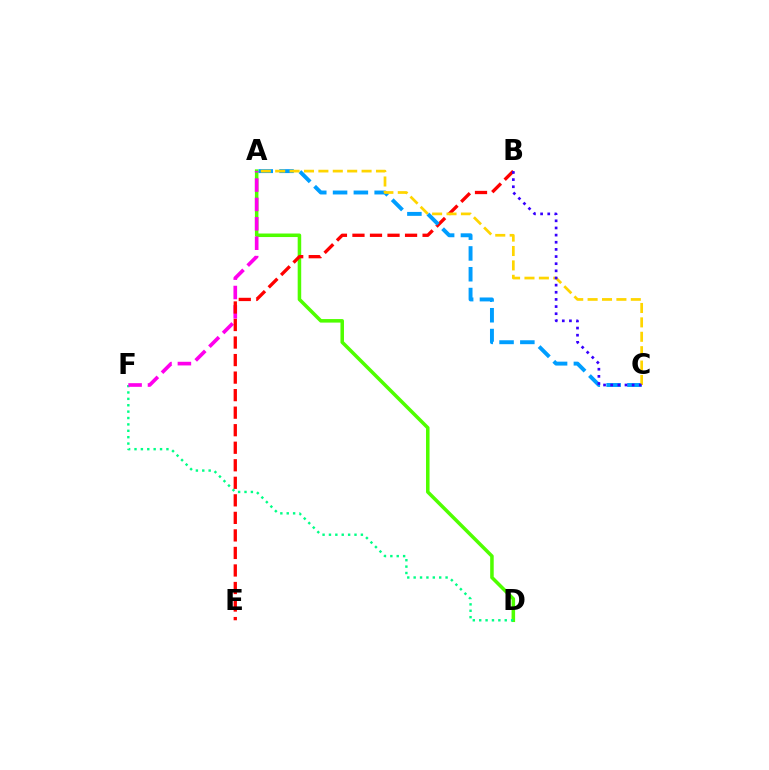{('A', 'D'): [{'color': '#4fff00', 'line_style': 'solid', 'thickness': 2.54}], ('D', 'F'): [{'color': '#00ff86', 'line_style': 'dotted', 'thickness': 1.74}], ('A', 'F'): [{'color': '#ff00ed', 'line_style': 'dashed', 'thickness': 2.63}], ('B', 'E'): [{'color': '#ff0000', 'line_style': 'dashed', 'thickness': 2.38}], ('A', 'C'): [{'color': '#009eff', 'line_style': 'dashed', 'thickness': 2.83}, {'color': '#ffd500', 'line_style': 'dashed', 'thickness': 1.96}], ('B', 'C'): [{'color': '#3700ff', 'line_style': 'dotted', 'thickness': 1.94}]}